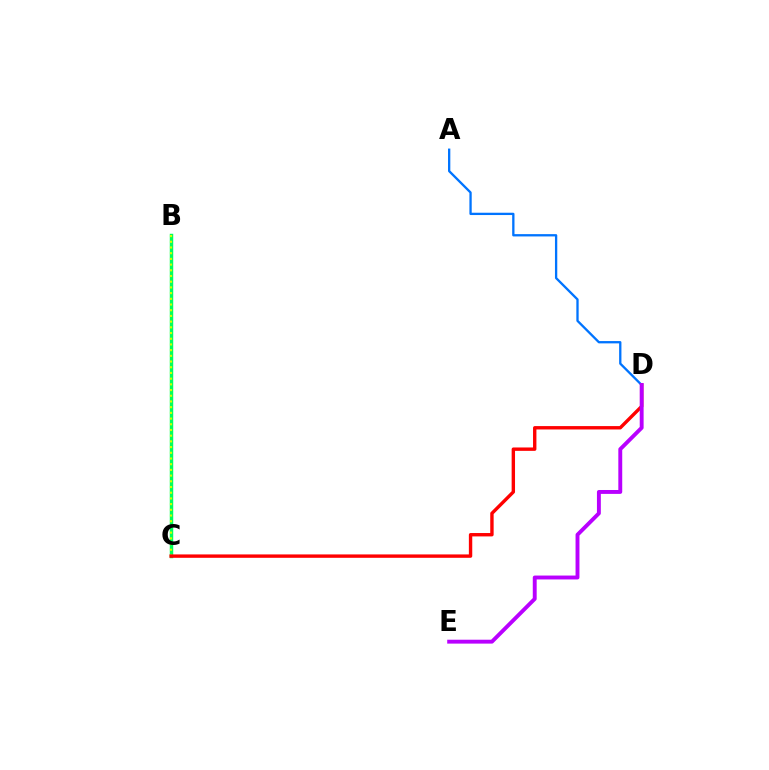{('B', 'C'): [{'color': '#00ff5c', 'line_style': 'solid', 'thickness': 2.48}, {'color': '#d1ff00', 'line_style': 'dotted', 'thickness': 1.55}], ('A', 'D'): [{'color': '#0074ff', 'line_style': 'solid', 'thickness': 1.66}], ('C', 'D'): [{'color': '#ff0000', 'line_style': 'solid', 'thickness': 2.44}], ('D', 'E'): [{'color': '#b900ff', 'line_style': 'solid', 'thickness': 2.81}]}